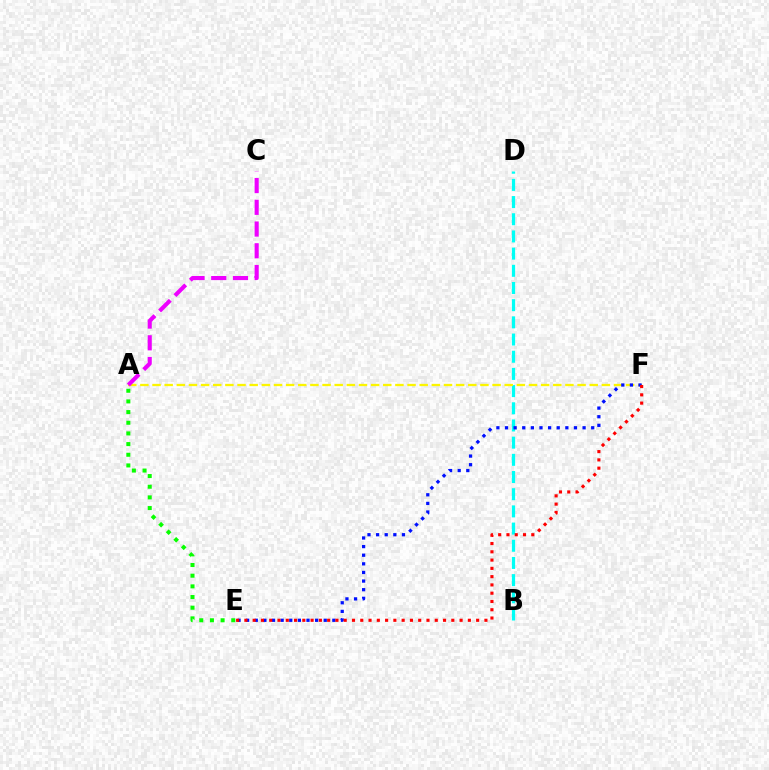{('B', 'D'): [{'color': '#00fff6', 'line_style': 'dashed', 'thickness': 2.33}], ('A', 'F'): [{'color': '#fcf500', 'line_style': 'dashed', 'thickness': 1.65}], ('E', 'F'): [{'color': '#0010ff', 'line_style': 'dotted', 'thickness': 2.34}, {'color': '#ff0000', 'line_style': 'dotted', 'thickness': 2.25}], ('A', 'C'): [{'color': '#ee00ff', 'line_style': 'dashed', 'thickness': 2.95}], ('A', 'E'): [{'color': '#08ff00', 'line_style': 'dotted', 'thickness': 2.9}]}